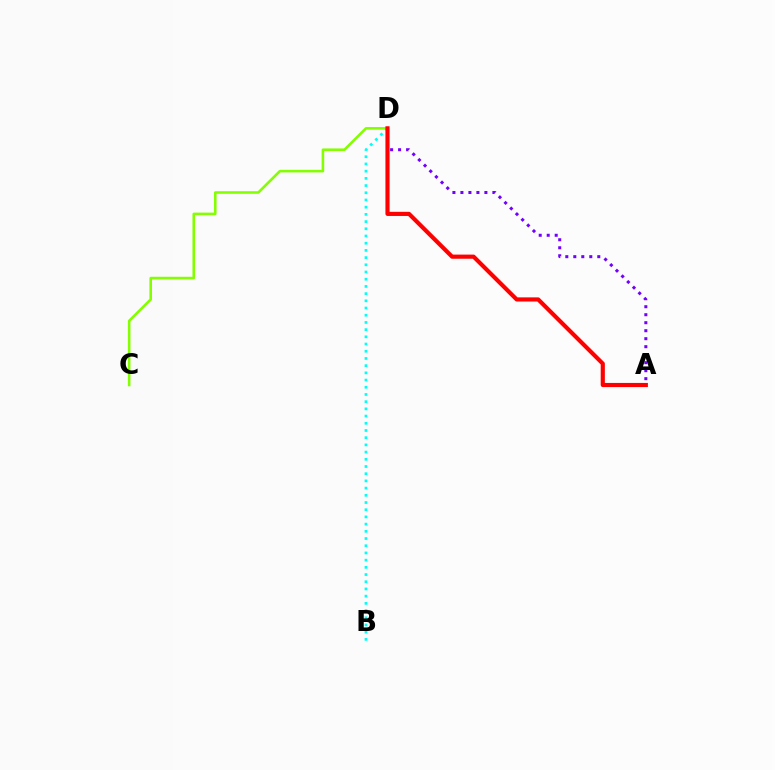{('B', 'D'): [{'color': '#00fff6', 'line_style': 'dotted', 'thickness': 1.96}], ('C', 'D'): [{'color': '#84ff00', 'line_style': 'solid', 'thickness': 1.86}], ('A', 'D'): [{'color': '#7200ff', 'line_style': 'dotted', 'thickness': 2.17}, {'color': '#ff0000', 'line_style': 'solid', 'thickness': 2.98}]}